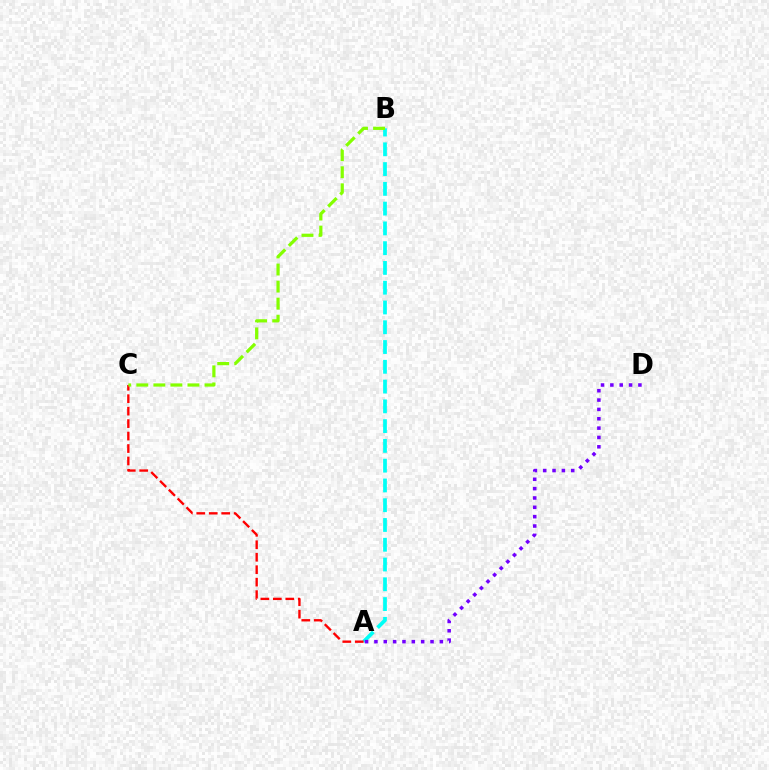{('A', 'B'): [{'color': '#00fff6', 'line_style': 'dashed', 'thickness': 2.69}], ('A', 'C'): [{'color': '#ff0000', 'line_style': 'dashed', 'thickness': 1.69}], ('B', 'C'): [{'color': '#84ff00', 'line_style': 'dashed', 'thickness': 2.32}], ('A', 'D'): [{'color': '#7200ff', 'line_style': 'dotted', 'thickness': 2.54}]}